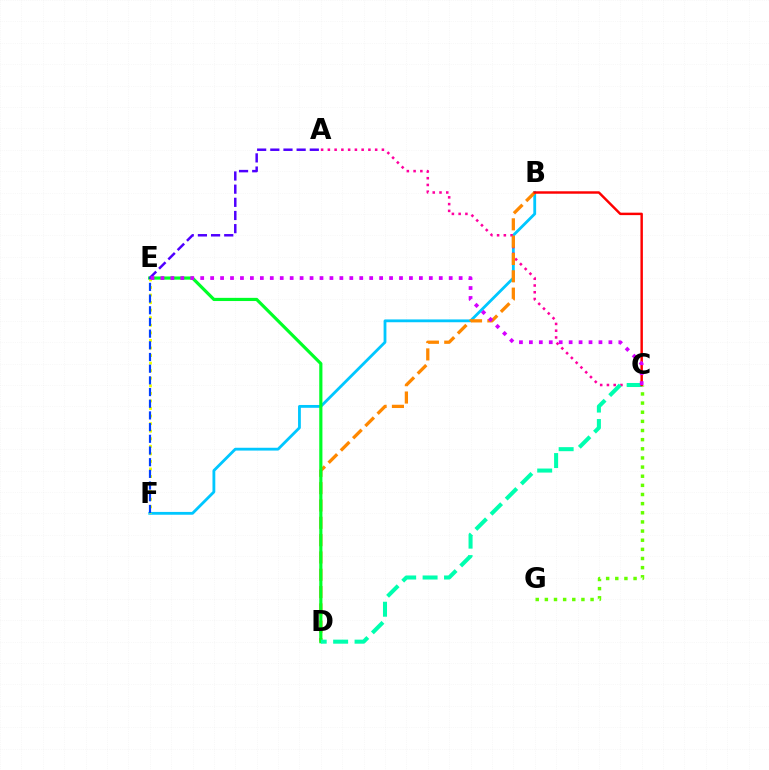{('B', 'F'): [{'color': '#00c7ff', 'line_style': 'solid', 'thickness': 2.03}], ('A', 'C'): [{'color': '#ff00a0', 'line_style': 'dotted', 'thickness': 1.84}], ('C', 'G'): [{'color': '#66ff00', 'line_style': 'dotted', 'thickness': 2.48}], ('B', 'D'): [{'color': '#ff8800', 'line_style': 'dashed', 'thickness': 2.35}], ('D', 'E'): [{'color': '#00ff27', 'line_style': 'solid', 'thickness': 2.29}], ('C', 'D'): [{'color': '#00ffaf', 'line_style': 'dashed', 'thickness': 2.91}], ('A', 'E'): [{'color': '#4f00ff', 'line_style': 'dashed', 'thickness': 1.79}], ('E', 'F'): [{'color': '#eeff00', 'line_style': 'dotted', 'thickness': 2.05}, {'color': '#003fff', 'line_style': 'dashed', 'thickness': 1.59}], ('B', 'C'): [{'color': '#ff0000', 'line_style': 'solid', 'thickness': 1.76}], ('C', 'E'): [{'color': '#d600ff', 'line_style': 'dotted', 'thickness': 2.7}]}